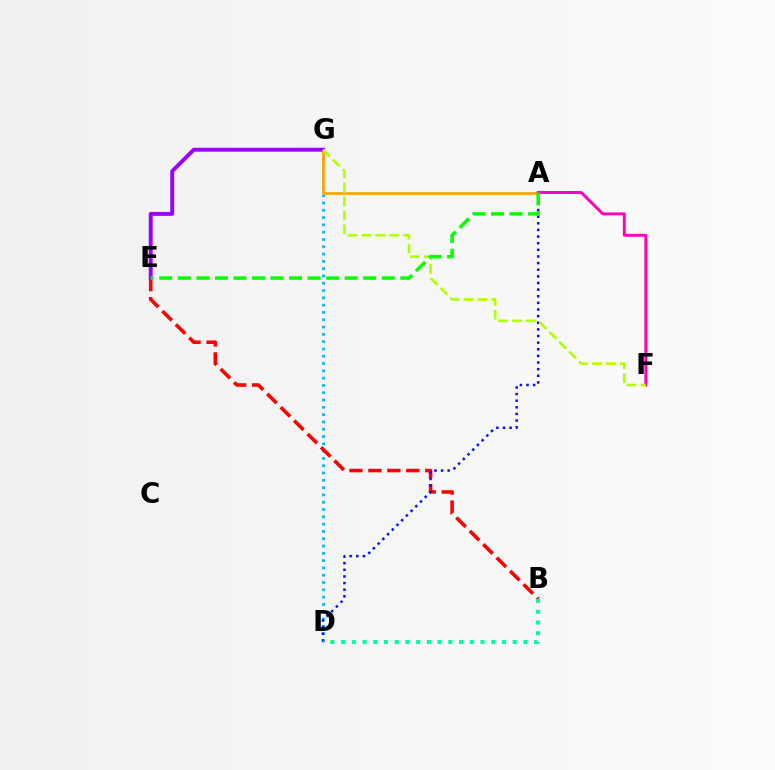{('D', 'G'): [{'color': '#00b5ff', 'line_style': 'dotted', 'thickness': 1.98}], ('A', 'G'): [{'color': '#ffa500', 'line_style': 'solid', 'thickness': 1.98}], ('A', 'F'): [{'color': '#ff00bd', 'line_style': 'solid', 'thickness': 2.11}], ('B', 'E'): [{'color': '#ff0000', 'line_style': 'dashed', 'thickness': 2.57}], ('A', 'D'): [{'color': '#0010ff', 'line_style': 'dotted', 'thickness': 1.8}], ('E', 'G'): [{'color': '#9b00ff', 'line_style': 'solid', 'thickness': 2.81}], ('F', 'G'): [{'color': '#b3ff00', 'line_style': 'dashed', 'thickness': 1.9}], ('A', 'E'): [{'color': '#08ff00', 'line_style': 'dashed', 'thickness': 2.52}], ('B', 'D'): [{'color': '#00ff9d', 'line_style': 'dotted', 'thickness': 2.91}]}